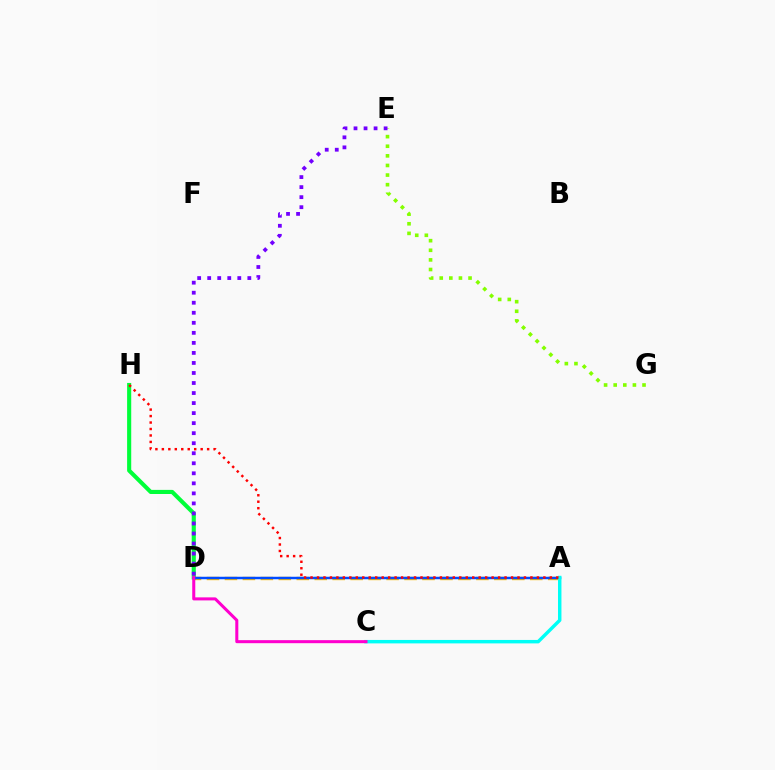{('A', 'D'): [{'color': '#ffbd00', 'line_style': 'dashed', 'thickness': 2.44}, {'color': '#004bff', 'line_style': 'solid', 'thickness': 1.78}], ('D', 'H'): [{'color': '#00ff39', 'line_style': 'solid', 'thickness': 2.96}], ('E', 'G'): [{'color': '#84ff00', 'line_style': 'dotted', 'thickness': 2.61}], ('A', 'C'): [{'color': '#00fff6', 'line_style': 'solid', 'thickness': 2.48}], ('C', 'D'): [{'color': '#ff00cf', 'line_style': 'solid', 'thickness': 2.19}], ('A', 'H'): [{'color': '#ff0000', 'line_style': 'dotted', 'thickness': 1.76}], ('D', 'E'): [{'color': '#7200ff', 'line_style': 'dotted', 'thickness': 2.73}]}